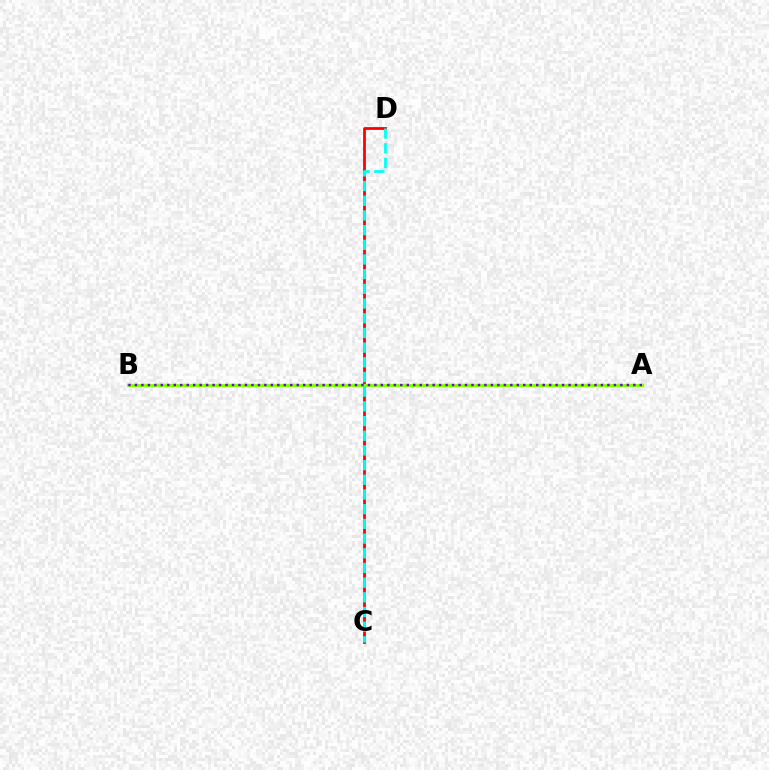{('C', 'D'): [{'color': '#ff0000', 'line_style': 'solid', 'thickness': 1.99}, {'color': '#00fff6', 'line_style': 'dashed', 'thickness': 2.0}], ('A', 'B'): [{'color': '#84ff00', 'line_style': 'solid', 'thickness': 2.32}, {'color': '#7200ff', 'line_style': 'dotted', 'thickness': 1.76}]}